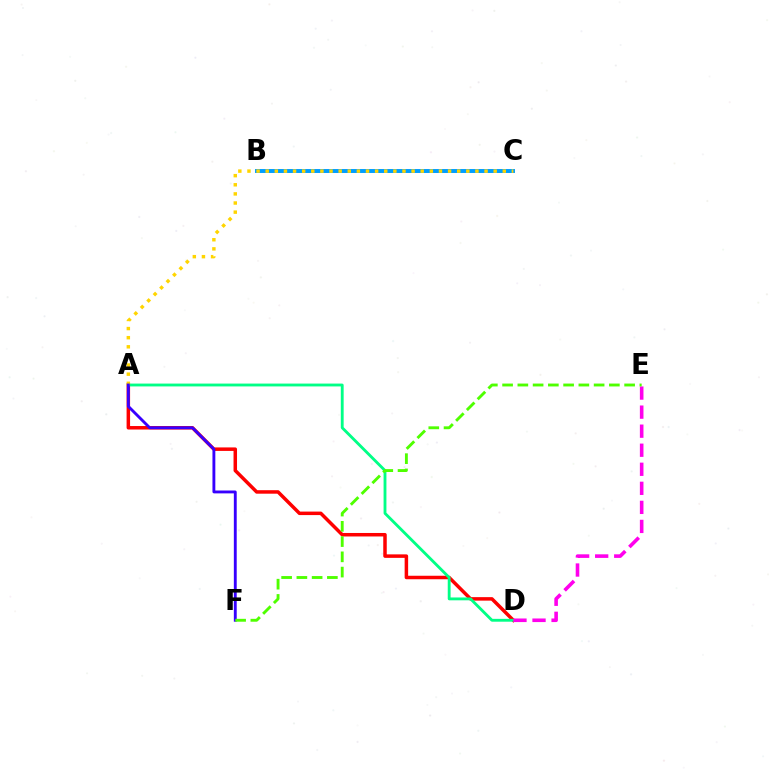{('B', 'C'): [{'color': '#009eff', 'line_style': 'solid', 'thickness': 2.84}], ('A', 'D'): [{'color': '#ff0000', 'line_style': 'solid', 'thickness': 2.52}, {'color': '#00ff86', 'line_style': 'solid', 'thickness': 2.05}], ('A', 'C'): [{'color': '#ffd500', 'line_style': 'dotted', 'thickness': 2.48}], ('D', 'E'): [{'color': '#ff00ed', 'line_style': 'dashed', 'thickness': 2.59}], ('A', 'F'): [{'color': '#3700ff', 'line_style': 'solid', 'thickness': 2.07}], ('E', 'F'): [{'color': '#4fff00', 'line_style': 'dashed', 'thickness': 2.07}]}